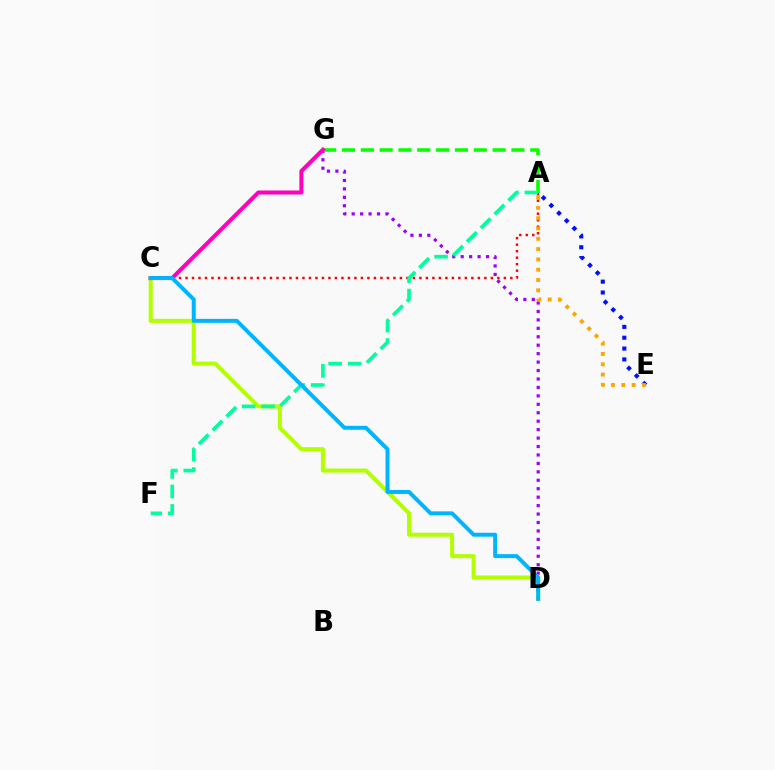{('A', 'C'): [{'color': '#ff0000', 'line_style': 'dotted', 'thickness': 1.77}], ('C', 'D'): [{'color': '#b3ff00', 'line_style': 'solid', 'thickness': 2.9}, {'color': '#00b5ff', 'line_style': 'solid', 'thickness': 2.85}], ('A', 'E'): [{'color': '#0010ff', 'line_style': 'dotted', 'thickness': 2.94}, {'color': '#ffa500', 'line_style': 'dotted', 'thickness': 2.8}], ('D', 'G'): [{'color': '#9b00ff', 'line_style': 'dotted', 'thickness': 2.29}], ('A', 'G'): [{'color': '#08ff00', 'line_style': 'dashed', 'thickness': 2.56}], ('C', 'G'): [{'color': '#ff00bd', 'line_style': 'solid', 'thickness': 2.91}], ('A', 'F'): [{'color': '#00ff9d', 'line_style': 'dashed', 'thickness': 2.64}]}